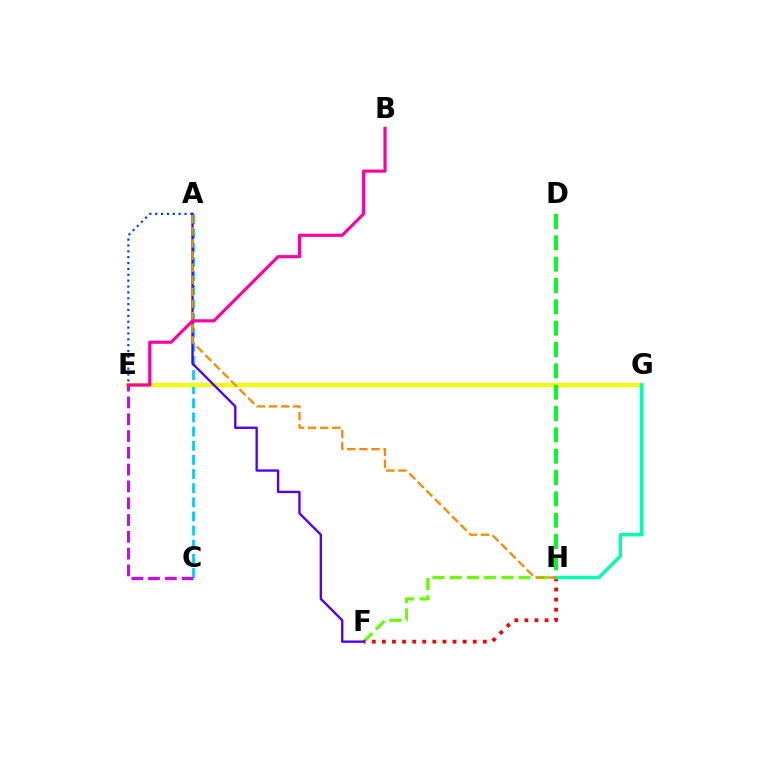{('A', 'E'): [{'color': '#003fff', 'line_style': 'dotted', 'thickness': 1.59}], ('F', 'H'): [{'color': '#66ff00', 'line_style': 'dashed', 'thickness': 2.34}, {'color': '#ff0000', 'line_style': 'dotted', 'thickness': 2.74}], ('A', 'C'): [{'color': '#00c7ff', 'line_style': 'dashed', 'thickness': 1.92}], ('E', 'G'): [{'color': '#eeff00', 'line_style': 'solid', 'thickness': 2.86}], ('D', 'H'): [{'color': '#00ff27', 'line_style': 'dashed', 'thickness': 2.9}], ('C', 'E'): [{'color': '#d600ff', 'line_style': 'dashed', 'thickness': 2.28}], ('G', 'H'): [{'color': '#00ffaf', 'line_style': 'solid', 'thickness': 2.47}], ('A', 'F'): [{'color': '#4f00ff', 'line_style': 'solid', 'thickness': 1.7}], ('A', 'H'): [{'color': '#ff8800', 'line_style': 'dashed', 'thickness': 1.64}], ('B', 'E'): [{'color': '#ff00a0', 'line_style': 'solid', 'thickness': 2.26}]}